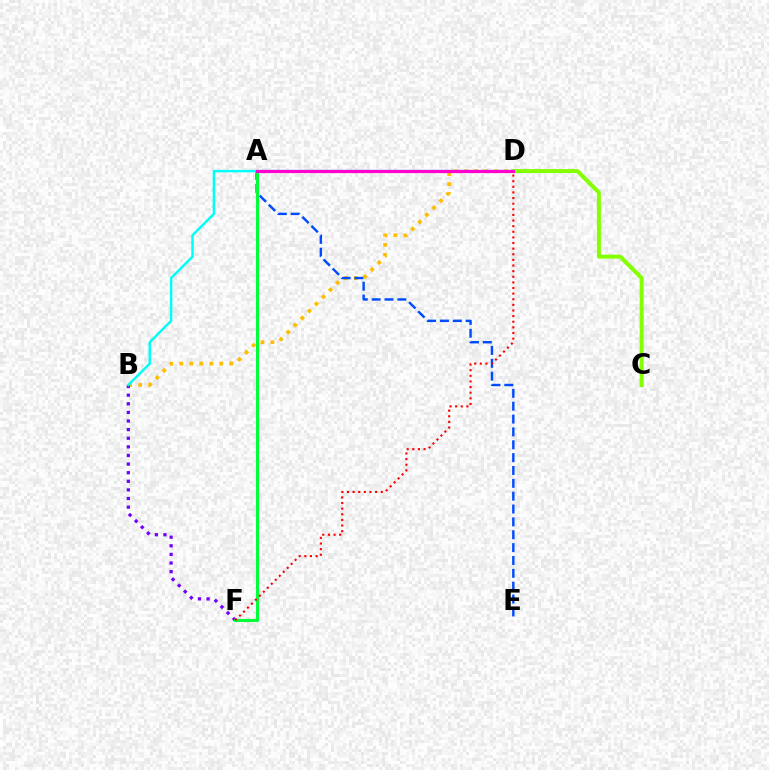{('B', 'D'): [{'color': '#ffbd00', 'line_style': 'dotted', 'thickness': 2.71}, {'color': '#00fff6', 'line_style': 'solid', 'thickness': 1.77}], ('C', 'D'): [{'color': '#84ff00', 'line_style': 'solid', 'thickness': 2.86}], ('B', 'F'): [{'color': '#7200ff', 'line_style': 'dotted', 'thickness': 2.34}], ('A', 'E'): [{'color': '#004bff', 'line_style': 'dashed', 'thickness': 1.75}], ('A', 'F'): [{'color': '#00ff39', 'line_style': 'solid', 'thickness': 2.21}], ('D', 'F'): [{'color': '#ff0000', 'line_style': 'dotted', 'thickness': 1.53}], ('A', 'D'): [{'color': '#ff00cf', 'line_style': 'solid', 'thickness': 2.31}]}